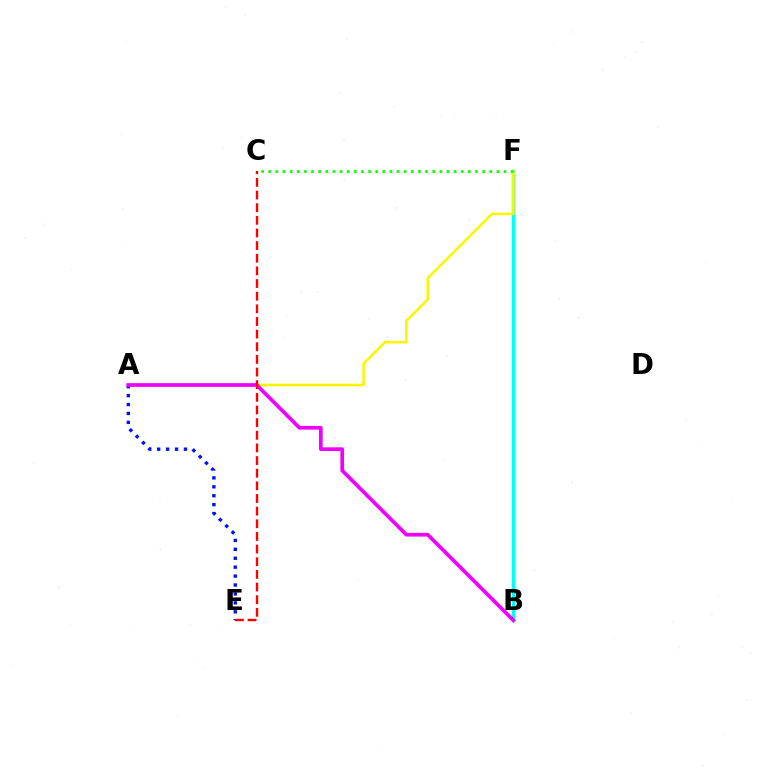{('B', 'F'): [{'color': '#00fff6', 'line_style': 'solid', 'thickness': 2.5}], ('A', 'E'): [{'color': '#0010ff', 'line_style': 'dotted', 'thickness': 2.42}], ('A', 'F'): [{'color': '#fcf500', 'line_style': 'solid', 'thickness': 1.85}], ('A', 'B'): [{'color': '#ee00ff', 'line_style': 'solid', 'thickness': 2.66}], ('C', 'F'): [{'color': '#08ff00', 'line_style': 'dotted', 'thickness': 1.94}], ('C', 'E'): [{'color': '#ff0000', 'line_style': 'dashed', 'thickness': 1.72}]}